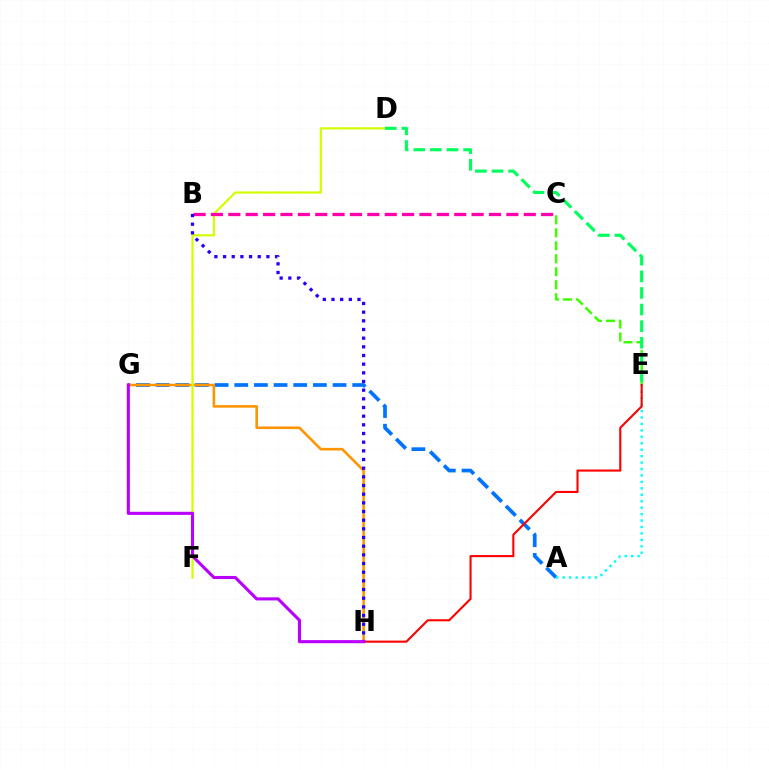{('A', 'G'): [{'color': '#0074ff', 'line_style': 'dashed', 'thickness': 2.67}], ('G', 'H'): [{'color': '#ff9400', 'line_style': 'solid', 'thickness': 1.86}, {'color': '#b900ff', 'line_style': 'solid', 'thickness': 2.22}], ('A', 'E'): [{'color': '#00fff6', 'line_style': 'dotted', 'thickness': 1.75}], ('D', 'F'): [{'color': '#d1ff00', 'line_style': 'solid', 'thickness': 1.59}], ('C', 'E'): [{'color': '#3dff00', 'line_style': 'dashed', 'thickness': 1.76}], ('B', 'C'): [{'color': '#ff00ac', 'line_style': 'dashed', 'thickness': 2.36}], ('B', 'H'): [{'color': '#2500ff', 'line_style': 'dotted', 'thickness': 2.35}], ('E', 'H'): [{'color': '#ff0000', 'line_style': 'solid', 'thickness': 1.51}], ('D', 'E'): [{'color': '#00ff5c', 'line_style': 'dashed', 'thickness': 2.26}]}